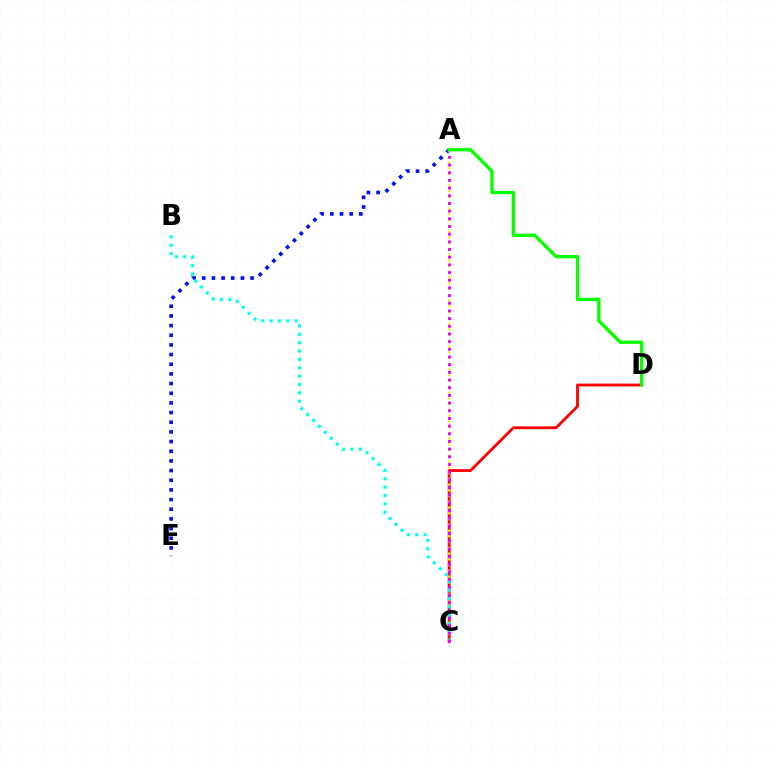{('C', 'D'): [{'color': '#ff0000', 'line_style': 'solid', 'thickness': 2.04}], ('A', 'E'): [{'color': '#0010ff', 'line_style': 'dotted', 'thickness': 2.63}], ('A', 'C'): [{'color': '#fcf500', 'line_style': 'dotted', 'thickness': 1.56}, {'color': '#ee00ff', 'line_style': 'dotted', 'thickness': 2.09}], ('B', 'C'): [{'color': '#00fff6', 'line_style': 'dotted', 'thickness': 2.27}], ('A', 'D'): [{'color': '#08ff00', 'line_style': 'solid', 'thickness': 2.4}]}